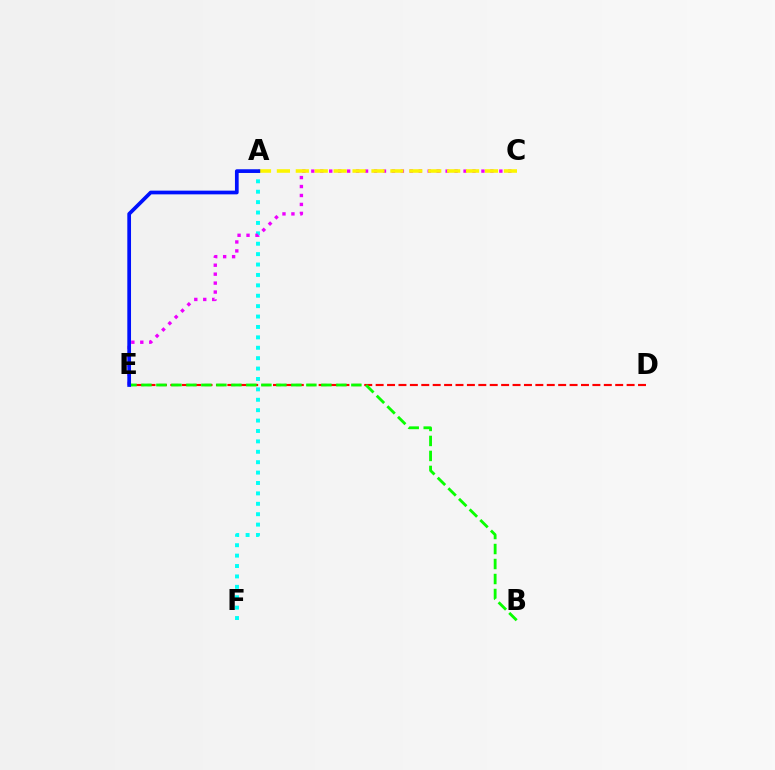{('D', 'E'): [{'color': '#ff0000', 'line_style': 'dashed', 'thickness': 1.55}], ('B', 'E'): [{'color': '#08ff00', 'line_style': 'dashed', 'thickness': 2.04}], ('A', 'F'): [{'color': '#00fff6', 'line_style': 'dotted', 'thickness': 2.83}], ('C', 'E'): [{'color': '#ee00ff', 'line_style': 'dotted', 'thickness': 2.43}], ('A', 'C'): [{'color': '#fcf500', 'line_style': 'dashed', 'thickness': 2.57}], ('A', 'E'): [{'color': '#0010ff', 'line_style': 'solid', 'thickness': 2.67}]}